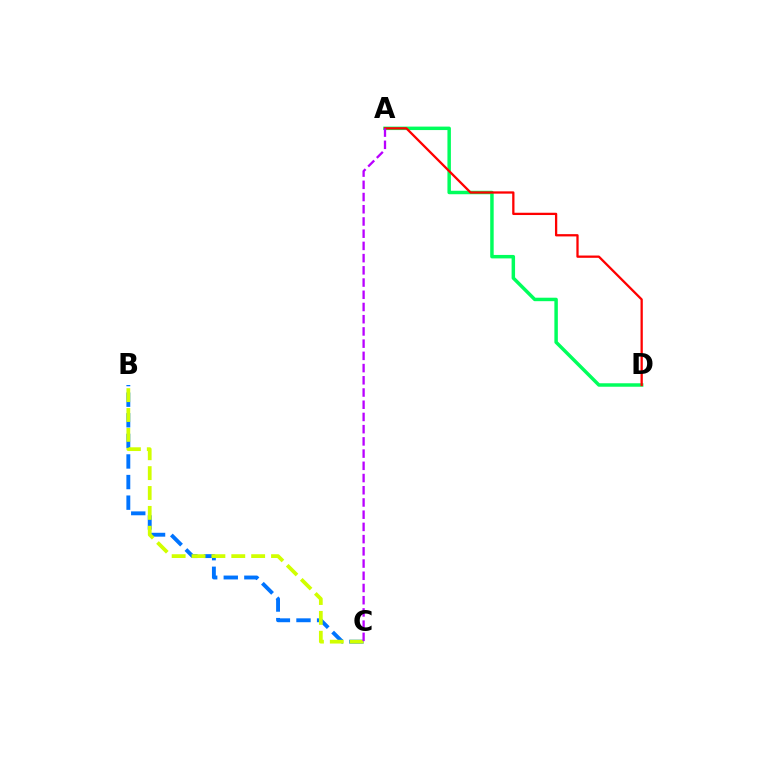{('A', 'D'): [{'color': '#00ff5c', 'line_style': 'solid', 'thickness': 2.5}, {'color': '#ff0000', 'line_style': 'solid', 'thickness': 1.64}], ('B', 'C'): [{'color': '#0074ff', 'line_style': 'dashed', 'thickness': 2.8}, {'color': '#d1ff00', 'line_style': 'dashed', 'thickness': 2.7}], ('A', 'C'): [{'color': '#b900ff', 'line_style': 'dashed', 'thickness': 1.66}]}